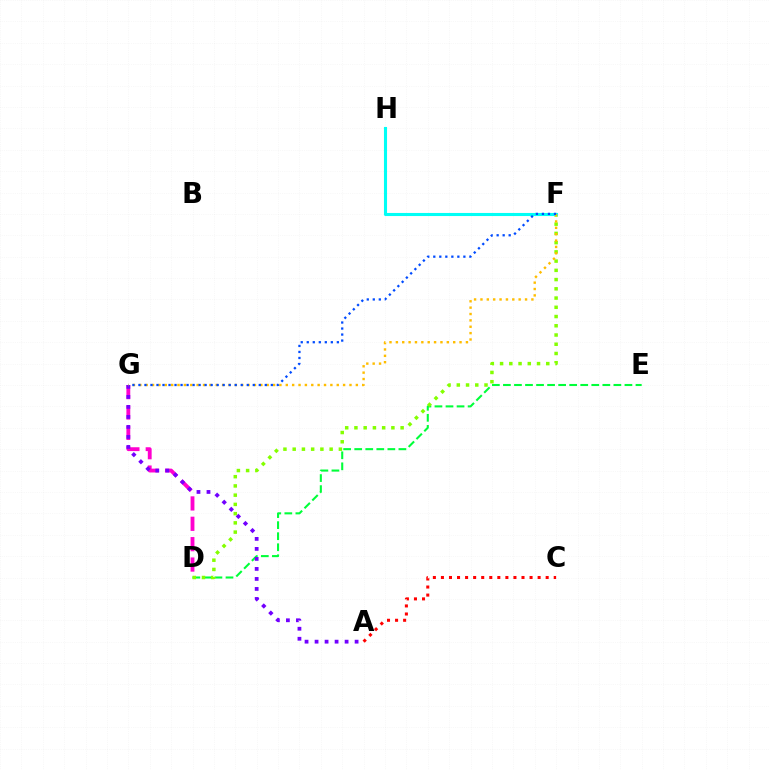{('D', 'E'): [{'color': '#00ff39', 'line_style': 'dashed', 'thickness': 1.5}], ('D', 'G'): [{'color': '#ff00cf', 'line_style': 'dashed', 'thickness': 2.77}], ('D', 'F'): [{'color': '#84ff00', 'line_style': 'dotted', 'thickness': 2.51}], ('A', 'C'): [{'color': '#ff0000', 'line_style': 'dotted', 'thickness': 2.19}], ('F', 'H'): [{'color': '#00fff6', 'line_style': 'solid', 'thickness': 2.22}], ('A', 'G'): [{'color': '#7200ff', 'line_style': 'dotted', 'thickness': 2.72}], ('F', 'G'): [{'color': '#ffbd00', 'line_style': 'dotted', 'thickness': 1.73}, {'color': '#004bff', 'line_style': 'dotted', 'thickness': 1.63}]}